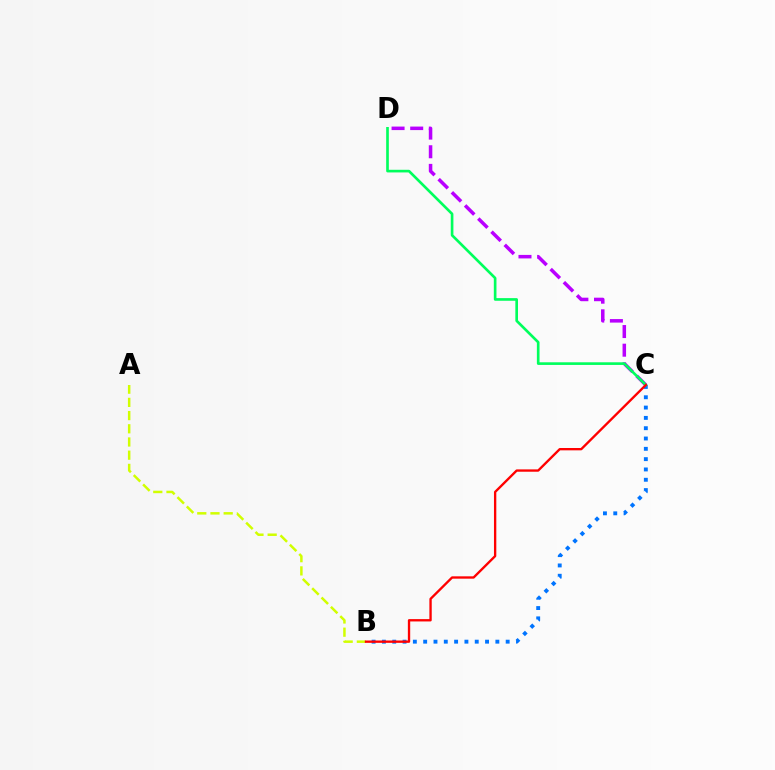{('A', 'B'): [{'color': '#d1ff00', 'line_style': 'dashed', 'thickness': 1.79}], ('C', 'D'): [{'color': '#b900ff', 'line_style': 'dashed', 'thickness': 2.53}, {'color': '#00ff5c', 'line_style': 'solid', 'thickness': 1.91}], ('B', 'C'): [{'color': '#0074ff', 'line_style': 'dotted', 'thickness': 2.8}, {'color': '#ff0000', 'line_style': 'solid', 'thickness': 1.69}]}